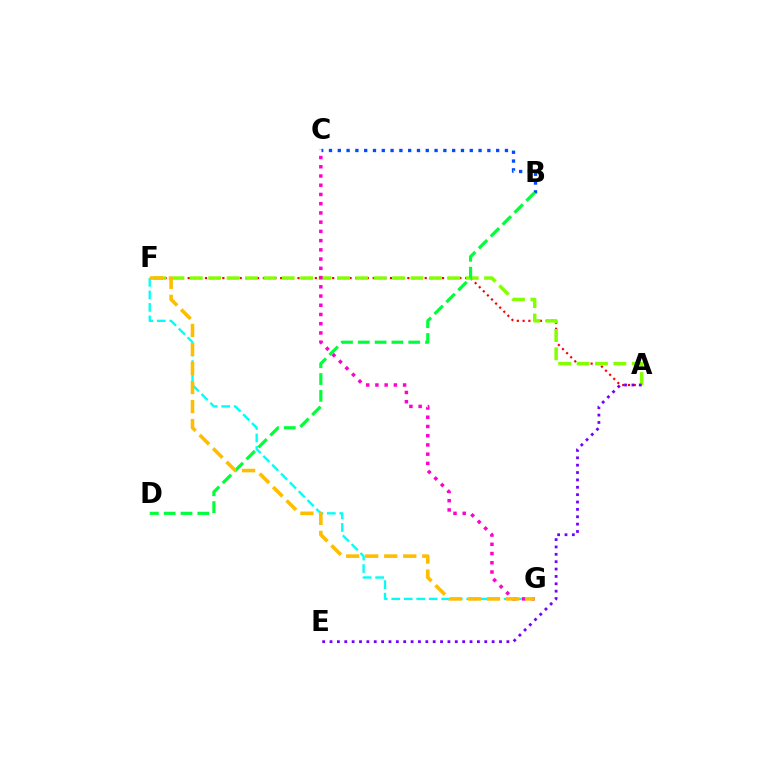{('F', 'G'): [{'color': '#00fff6', 'line_style': 'dashed', 'thickness': 1.7}, {'color': '#ffbd00', 'line_style': 'dashed', 'thickness': 2.58}], ('B', 'C'): [{'color': '#004bff', 'line_style': 'dotted', 'thickness': 2.39}], ('A', 'F'): [{'color': '#ff0000', 'line_style': 'dotted', 'thickness': 1.57}, {'color': '#84ff00', 'line_style': 'dashed', 'thickness': 2.5}], ('C', 'G'): [{'color': '#ff00cf', 'line_style': 'dotted', 'thickness': 2.51}], ('B', 'D'): [{'color': '#00ff39', 'line_style': 'dashed', 'thickness': 2.28}], ('A', 'E'): [{'color': '#7200ff', 'line_style': 'dotted', 'thickness': 2.0}]}